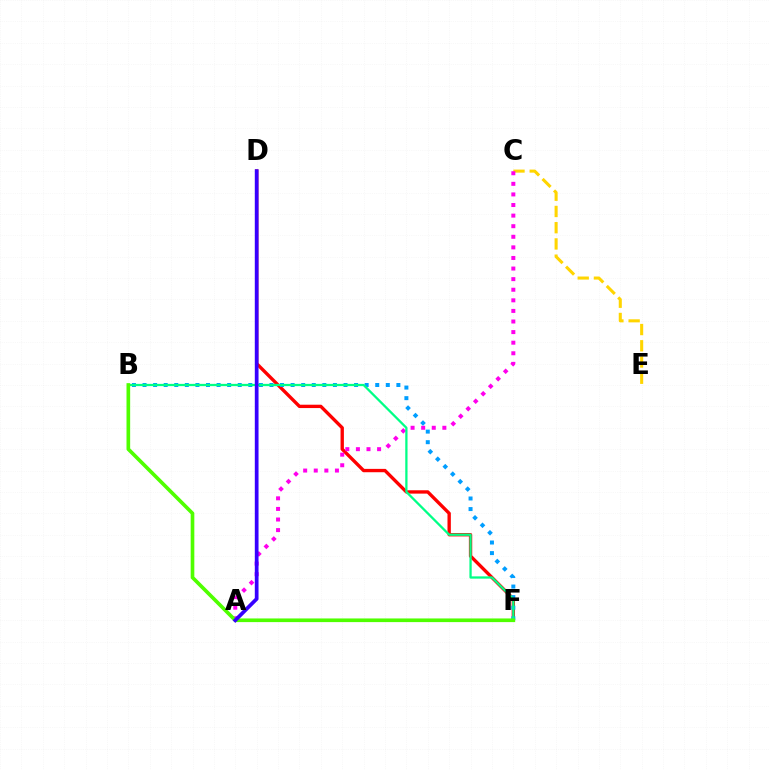{('C', 'E'): [{'color': '#ffd500', 'line_style': 'dashed', 'thickness': 2.21}], ('D', 'F'): [{'color': '#ff0000', 'line_style': 'solid', 'thickness': 2.41}], ('A', 'C'): [{'color': '#ff00ed', 'line_style': 'dotted', 'thickness': 2.88}], ('B', 'F'): [{'color': '#009eff', 'line_style': 'dotted', 'thickness': 2.87}, {'color': '#00ff86', 'line_style': 'solid', 'thickness': 1.64}, {'color': '#4fff00', 'line_style': 'solid', 'thickness': 2.63}], ('A', 'D'): [{'color': '#3700ff', 'line_style': 'solid', 'thickness': 2.68}]}